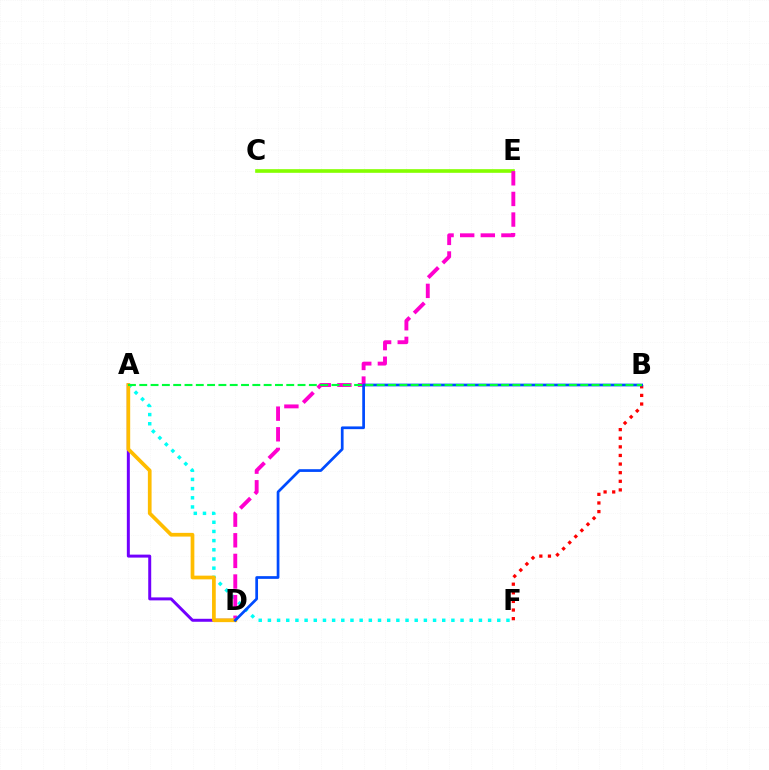{('A', 'F'): [{'color': '#00fff6', 'line_style': 'dotted', 'thickness': 2.49}], ('C', 'E'): [{'color': '#84ff00', 'line_style': 'solid', 'thickness': 2.62}], ('A', 'D'): [{'color': '#7200ff', 'line_style': 'solid', 'thickness': 2.14}, {'color': '#ffbd00', 'line_style': 'solid', 'thickness': 2.67}], ('D', 'E'): [{'color': '#ff00cf', 'line_style': 'dashed', 'thickness': 2.8}], ('B', 'F'): [{'color': '#ff0000', 'line_style': 'dotted', 'thickness': 2.34}], ('B', 'D'): [{'color': '#004bff', 'line_style': 'solid', 'thickness': 1.96}], ('A', 'B'): [{'color': '#00ff39', 'line_style': 'dashed', 'thickness': 1.54}]}